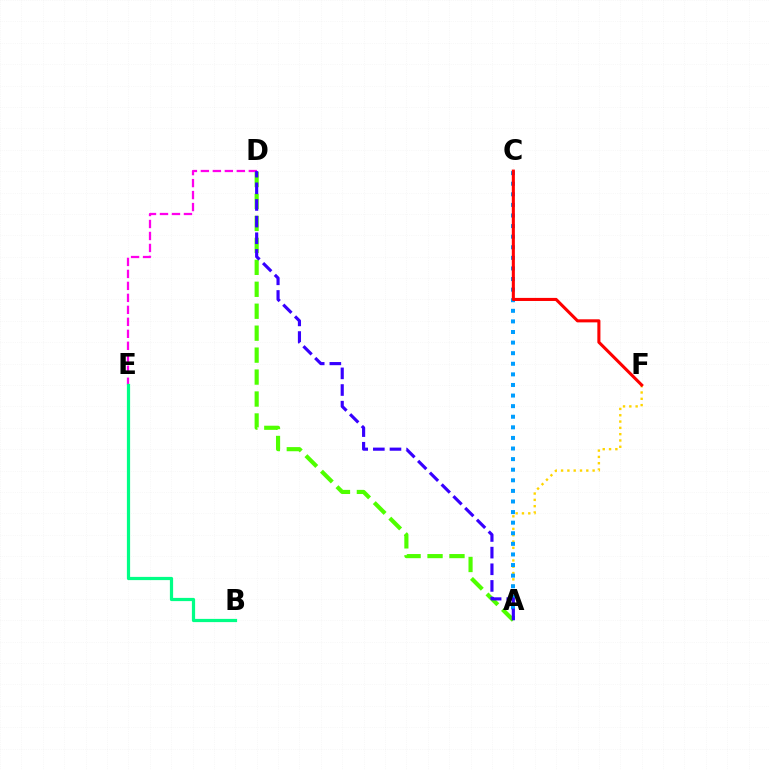{('A', 'F'): [{'color': '#ffd500', 'line_style': 'dotted', 'thickness': 1.71}], ('D', 'E'): [{'color': '#ff00ed', 'line_style': 'dashed', 'thickness': 1.63}], ('A', 'C'): [{'color': '#009eff', 'line_style': 'dotted', 'thickness': 2.88}], ('C', 'F'): [{'color': '#ff0000', 'line_style': 'solid', 'thickness': 2.21}], ('A', 'D'): [{'color': '#4fff00', 'line_style': 'dashed', 'thickness': 2.98}, {'color': '#3700ff', 'line_style': 'dashed', 'thickness': 2.26}], ('B', 'E'): [{'color': '#00ff86', 'line_style': 'solid', 'thickness': 2.32}]}